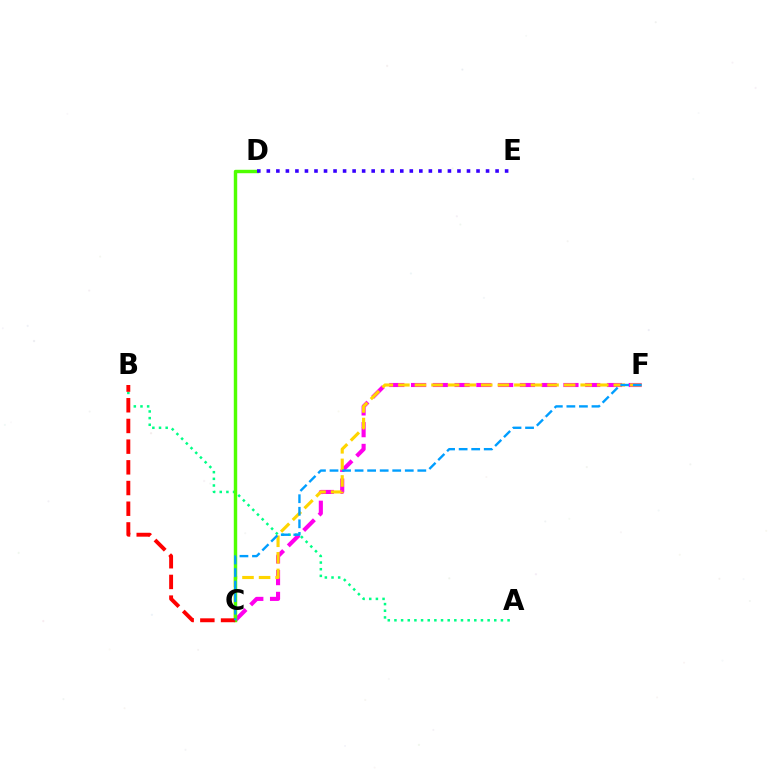{('C', 'F'): [{'color': '#ff00ed', 'line_style': 'dashed', 'thickness': 2.96}, {'color': '#ffd500', 'line_style': 'dashed', 'thickness': 2.25}, {'color': '#009eff', 'line_style': 'dashed', 'thickness': 1.7}], ('A', 'B'): [{'color': '#00ff86', 'line_style': 'dotted', 'thickness': 1.81}], ('C', 'D'): [{'color': '#4fff00', 'line_style': 'solid', 'thickness': 2.47}], ('B', 'C'): [{'color': '#ff0000', 'line_style': 'dashed', 'thickness': 2.81}], ('D', 'E'): [{'color': '#3700ff', 'line_style': 'dotted', 'thickness': 2.59}]}